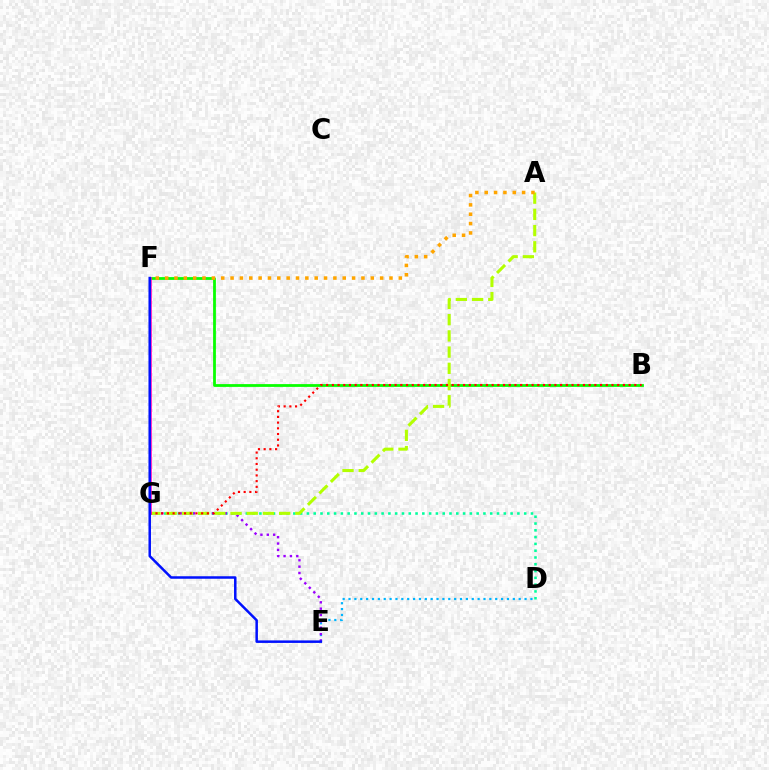{('D', 'E'): [{'color': '#00b5ff', 'line_style': 'dotted', 'thickness': 1.59}], ('D', 'G'): [{'color': '#00ff9d', 'line_style': 'dotted', 'thickness': 1.84}], ('B', 'F'): [{'color': '#08ff00', 'line_style': 'solid', 'thickness': 2.0}], ('E', 'G'): [{'color': '#9b00ff', 'line_style': 'dotted', 'thickness': 1.73}], ('A', 'G'): [{'color': '#b3ff00', 'line_style': 'dashed', 'thickness': 2.2}], ('B', 'G'): [{'color': '#ff0000', 'line_style': 'dotted', 'thickness': 1.55}], ('A', 'F'): [{'color': '#ffa500', 'line_style': 'dotted', 'thickness': 2.54}], ('F', 'G'): [{'color': '#ff00bd', 'line_style': 'solid', 'thickness': 1.84}], ('E', 'F'): [{'color': '#0010ff', 'line_style': 'solid', 'thickness': 1.8}]}